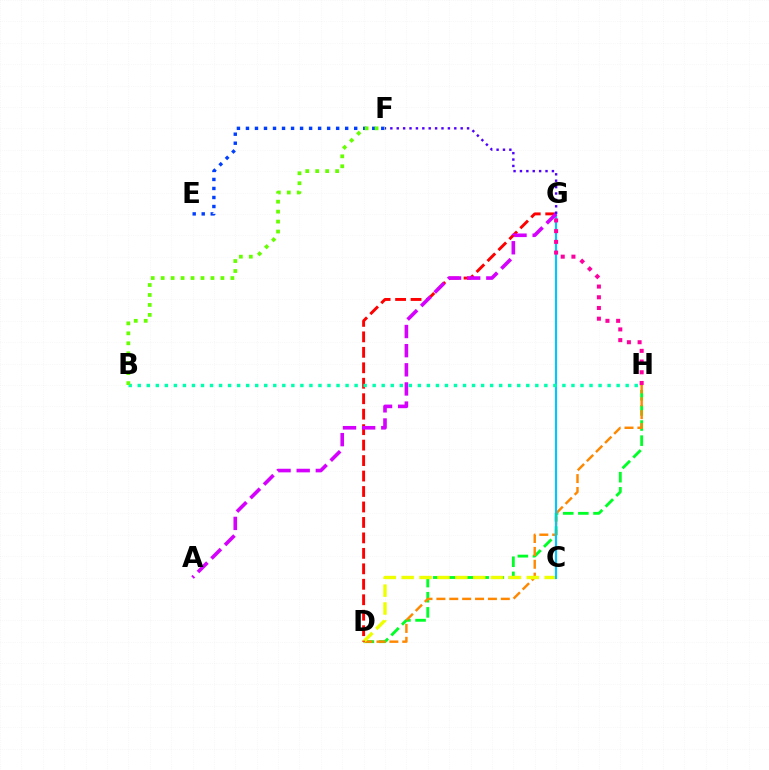{('E', 'F'): [{'color': '#003fff', 'line_style': 'dotted', 'thickness': 2.45}], ('D', 'H'): [{'color': '#00ff27', 'line_style': 'dashed', 'thickness': 2.06}, {'color': '#ff8800', 'line_style': 'dashed', 'thickness': 1.75}], ('C', 'D'): [{'color': '#eeff00', 'line_style': 'dashed', 'thickness': 2.43}], ('D', 'G'): [{'color': '#ff0000', 'line_style': 'dashed', 'thickness': 2.1}], ('C', 'G'): [{'color': '#00c7ff', 'line_style': 'solid', 'thickness': 1.54}], ('A', 'G'): [{'color': '#d600ff', 'line_style': 'dashed', 'thickness': 2.6}], ('B', 'H'): [{'color': '#00ffaf', 'line_style': 'dotted', 'thickness': 2.45}], ('B', 'F'): [{'color': '#66ff00', 'line_style': 'dotted', 'thickness': 2.71}], ('G', 'H'): [{'color': '#ff00a0', 'line_style': 'dotted', 'thickness': 2.91}], ('F', 'G'): [{'color': '#4f00ff', 'line_style': 'dotted', 'thickness': 1.74}]}